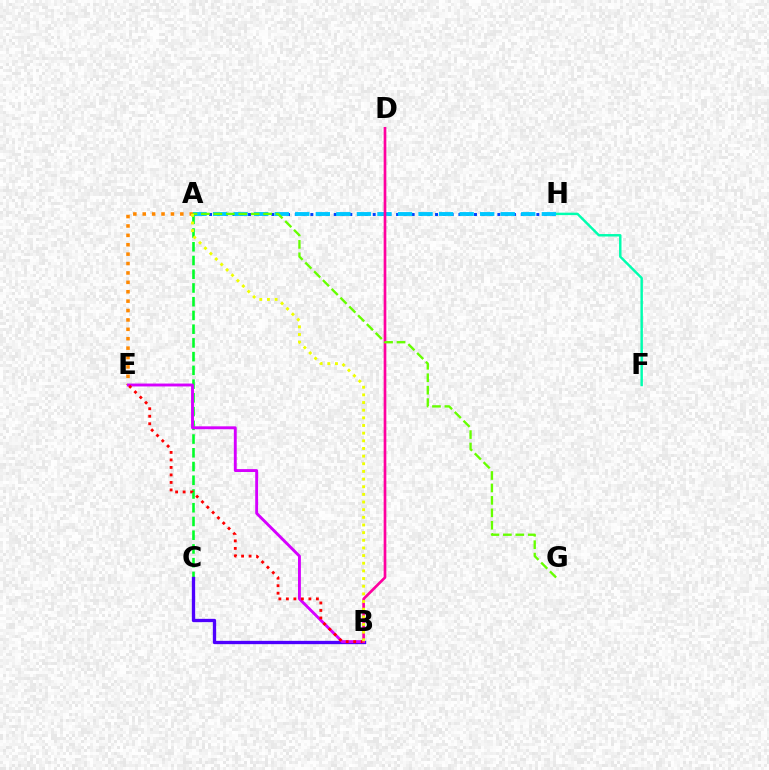{('A', 'C'): [{'color': '#00ff27', 'line_style': 'dashed', 'thickness': 1.87}], ('B', 'C'): [{'color': '#4f00ff', 'line_style': 'solid', 'thickness': 2.39}], ('A', 'E'): [{'color': '#ff8800', 'line_style': 'dotted', 'thickness': 2.55}], ('B', 'E'): [{'color': '#d600ff', 'line_style': 'solid', 'thickness': 2.08}, {'color': '#ff0000', 'line_style': 'dotted', 'thickness': 2.04}], ('A', 'H'): [{'color': '#003fff', 'line_style': 'dotted', 'thickness': 2.12}, {'color': '#00c7ff', 'line_style': 'dashed', 'thickness': 2.79}], ('F', 'H'): [{'color': '#00ffaf', 'line_style': 'solid', 'thickness': 1.76}], ('B', 'D'): [{'color': '#ff00a0', 'line_style': 'solid', 'thickness': 1.93}], ('A', 'G'): [{'color': '#66ff00', 'line_style': 'dashed', 'thickness': 1.69}], ('A', 'B'): [{'color': '#eeff00', 'line_style': 'dotted', 'thickness': 2.08}]}